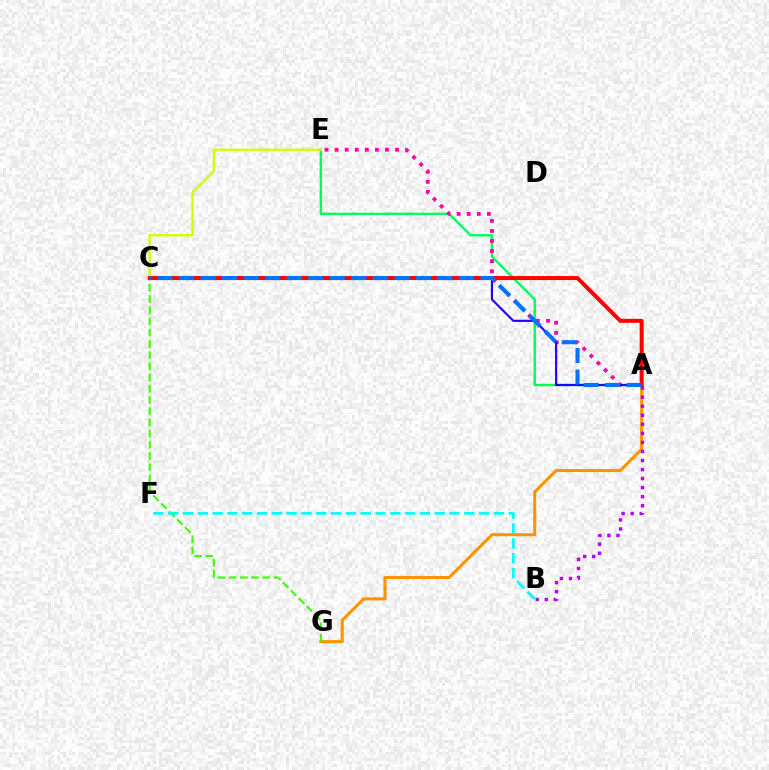{('A', 'E'): [{'color': '#00ff5c', 'line_style': 'solid', 'thickness': 1.73}, {'color': '#ff00ac', 'line_style': 'dotted', 'thickness': 2.74}], ('A', 'G'): [{'color': '#ff9400', 'line_style': 'solid', 'thickness': 2.22}], ('C', 'G'): [{'color': '#3dff00', 'line_style': 'dashed', 'thickness': 1.52}], ('C', 'E'): [{'color': '#d1ff00', 'line_style': 'solid', 'thickness': 1.69}], ('A', 'C'): [{'color': '#2500ff', 'line_style': 'solid', 'thickness': 1.54}, {'color': '#ff0000', 'line_style': 'solid', 'thickness': 2.88}, {'color': '#0074ff', 'line_style': 'dashed', 'thickness': 2.93}], ('A', 'B'): [{'color': '#b900ff', 'line_style': 'dotted', 'thickness': 2.46}], ('B', 'F'): [{'color': '#00fff6', 'line_style': 'dashed', 'thickness': 2.01}]}